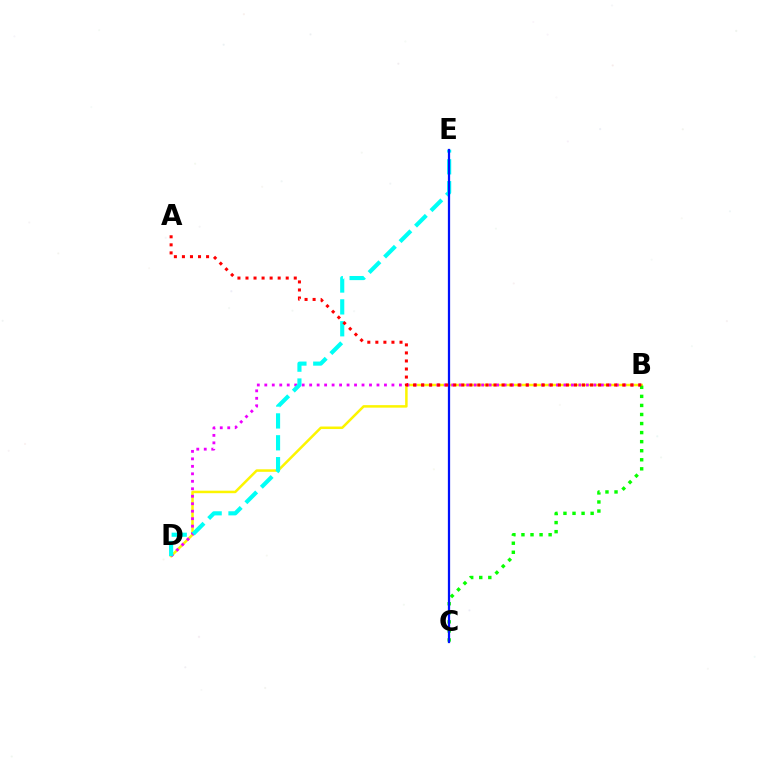{('B', 'D'): [{'color': '#fcf500', 'line_style': 'solid', 'thickness': 1.81}, {'color': '#ee00ff', 'line_style': 'dotted', 'thickness': 2.03}], ('D', 'E'): [{'color': '#00fff6', 'line_style': 'dashed', 'thickness': 2.97}], ('B', 'C'): [{'color': '#08ff00', 'line_style': 'dotted', 'thickness': 2.46}], ('C', 'E'): [{'color': '#0010ff', 'line_style': 'solid', 'thickness': 1.62}], ('A', 'B'): [{'color': '#ff0000', 'line_style': 'dotted', 'thickness': 2.19}]}